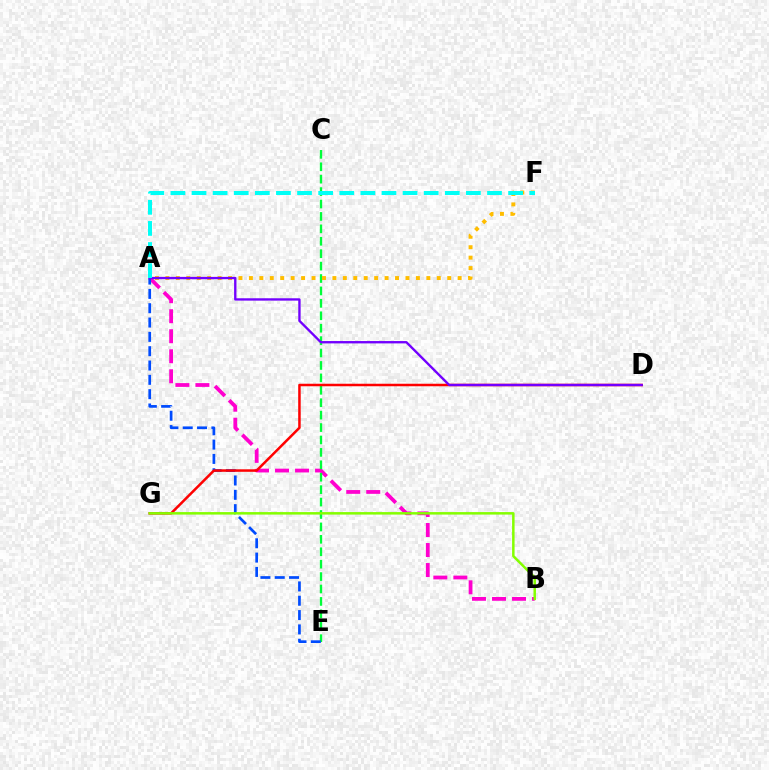{('A', 'B'): [{'color': '#ff00cf', 'line_style': 'dashed', 'thickness': 2.72}], ('C', 'E'): [{'color': '#00ff39', 'line_style': 'dashed', 'thickness': 1.69}], ('A', 'E'): [{'color': '#004bff', 'line_style': 'dashed', 'thickness': 1.95}], ('D', 'G'): [{'color': '#ff0000', 'line_style': 'solid', 'thickness': 1.81}], ('B', 'G'): [{'color': '#84ff00', 'line_style': 'solid', 'thickness': 1.8}], ('A', 'F'): [{'color': '#ffbd00', 'line_style': 'dotted', 'thickness': 2.84}, {'color': '#00fff6', 'line_style': 'dashed', 'thickness': 2.87}], ('A', 'D'): [{'color': '#7200ff', 'line_style': 'solid', 'thickness': 1.7}]}